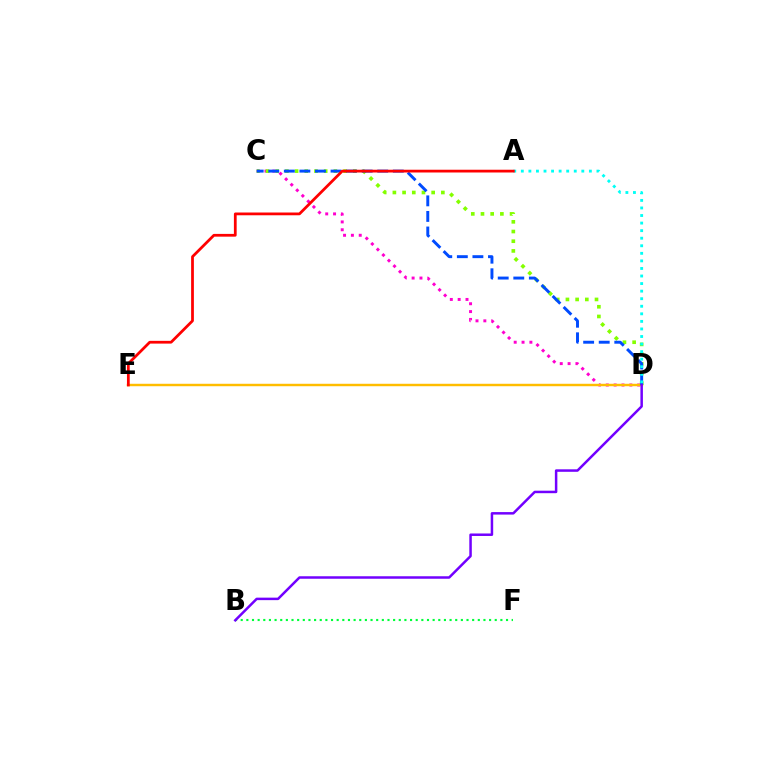{('C', 'D'): [{'color': '#ff00cf', 'line_style': 'dotted', 'thickness': 2.13}, {'color': '#84ff00', 'line_style': 'dotted', 'thickness': 2.63}, {'color': '#004bff', 'line_style': 'dashed', 'thickness': 2.11}], ('D', 'E'): [{'color': '#ffbd00', 'line_style': 'solid', 'thickness': 1.76}], ('B', 'F'): [{'color': '#00ff39', 'line_style': 'dotted', 'thickness': 1.53}], ('A', 'D'): [{'color': '#00fff6', 'line_style': 'dotted', 'thickness': 2.05}], ('A', 'E'): [{'color': '#ff0000', 'line_style': 'solid', 'thickness': 1.99}], ('B', 'D'): [{'color': '#7200ff', 'line_style': 'solid', 'thickness': 1.8}]}